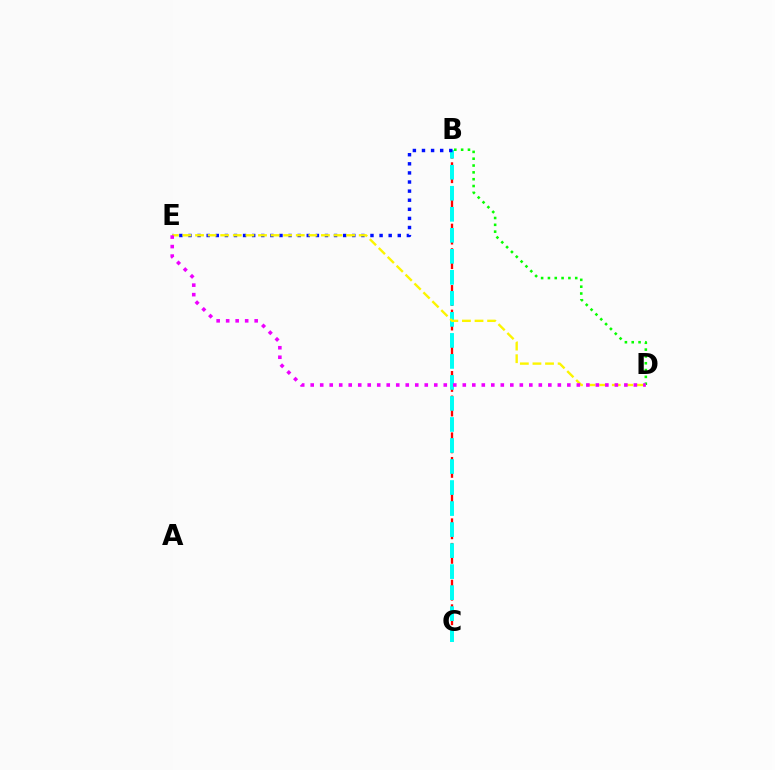{('B', 'C'): [{'color': '#ff0000', 'line_style': 'dashed', 'thickness': 1.67}, {'color': '#00fff6', 'line_style': 'dashed', 'thickness': 2.86}], ('B', 'E'): [{'color': '#0010ff', 'line_style': 'dotted', 'thickness': 2.47}], ('B', 'D'): [{'color': '#08ff00', 'line_style': 'dotted', 'thickness': 1.85}], ('D', 'E'): [{'color': '#fcf500', 'line_style': 'dashed', 'thickness': 1.71}, {'color': '#ee00ff', 'line_style': 'dotted', 'thickness': 2.58}]}